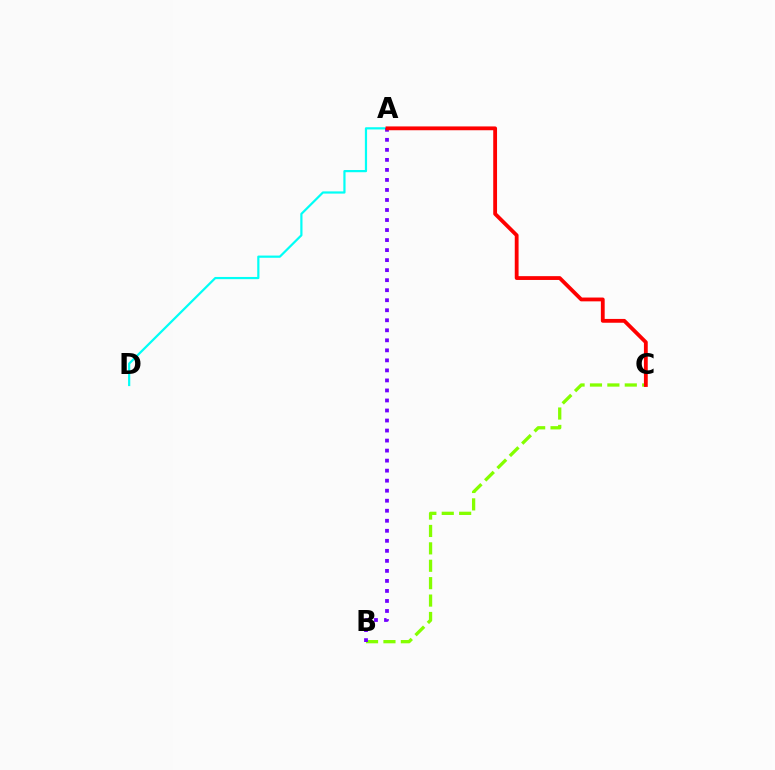{('B', 'C'): [{'color': '#84ff00', 'line_style': 'dashed', 'thickness': 2.36}], ('A', 'D'): [{'color': '#00fff6', 'line_style': 'solid', 'thickness': 1.59}], ('A', 'B'): [{'color': '#7200ff', 'line_style': 'dotted', 'thickness': 2.72}], ('A', 'C'): [{'color': '#ff0000', 'line_style': 'solid', 'thickness': 2.75}]}